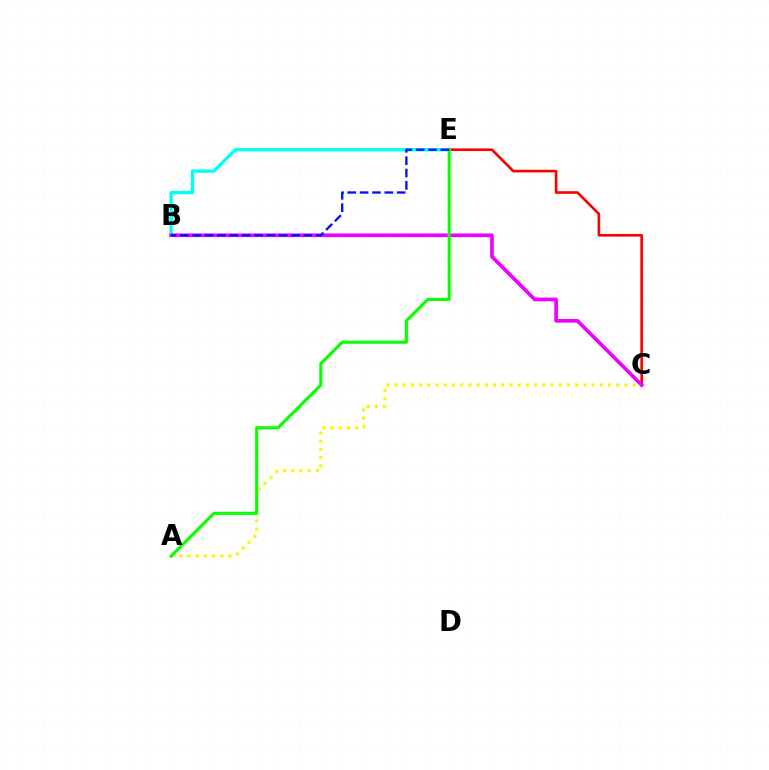{('A', 'C'): [{'color': '#fcf500', 'line_style': 'dotted', 'thickness': 2.23}], ('C', 'E'): [{'color': '#ff0000', 'line_style': 'solid', 'thickness': 1.91}], ('B', 'E'): [{'color': '#00fff6', 'line_style': 'solid', 'thickness': 2.39}, {'color': '#0010ff', 'line_style': 'dashed', 'thickness': 1.68}], ('B', 'C'): [{'color': '#ee00ff', 'line_style': 'solid', 'thickness': 2.63}], ('A', 'E'): [{'color': '#08ff00', 'line_style': 'solid', 'thickness': 2.23}]}